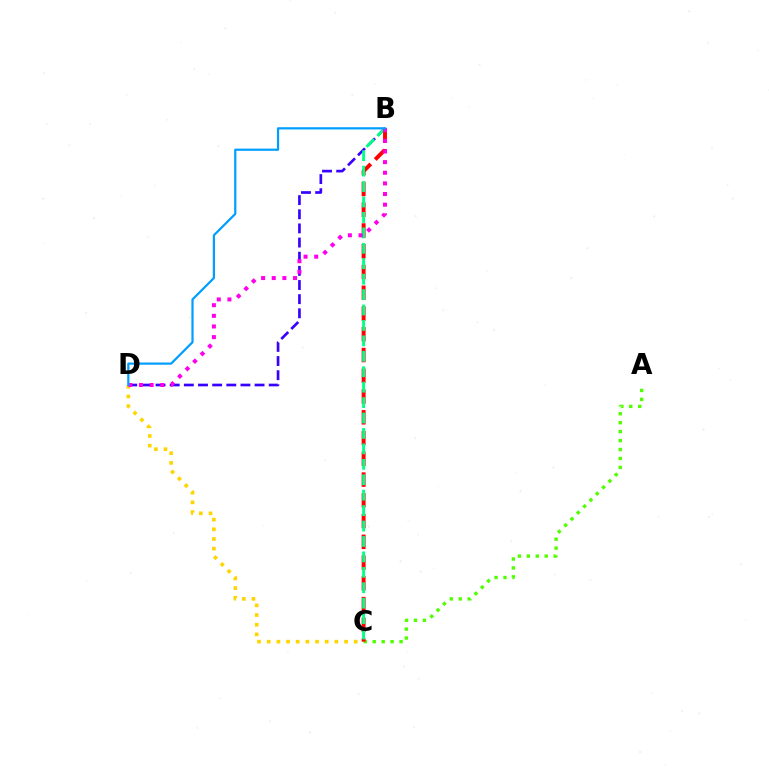{('A', 'C'): [{'color': '#4fff00', 'line_style': 'dotted', 'thickness': 2.43}], ('B', 'D'): [{'color': '#3700ff', 'line_style': 'dashed', 'thickness': 1.92}, {'color': '#ff00ed', 'line_style': 'dotted', 'thickness': 2.89}, {'color': '#009eff', 'line_style': 'solid', 'thickness': 1.6}], ('C', 'D'): [{'color': '#ffd500', 'line_style': 'dotted', 'thickness': 2.63}], ('B', 'C'): [{'color': '#ff0000', 'line_style': 'dashed', 'thickness': 2.82}, {'color': '#00ff86', 'line_style': 'dashed', 'thickness': 2.1}]}